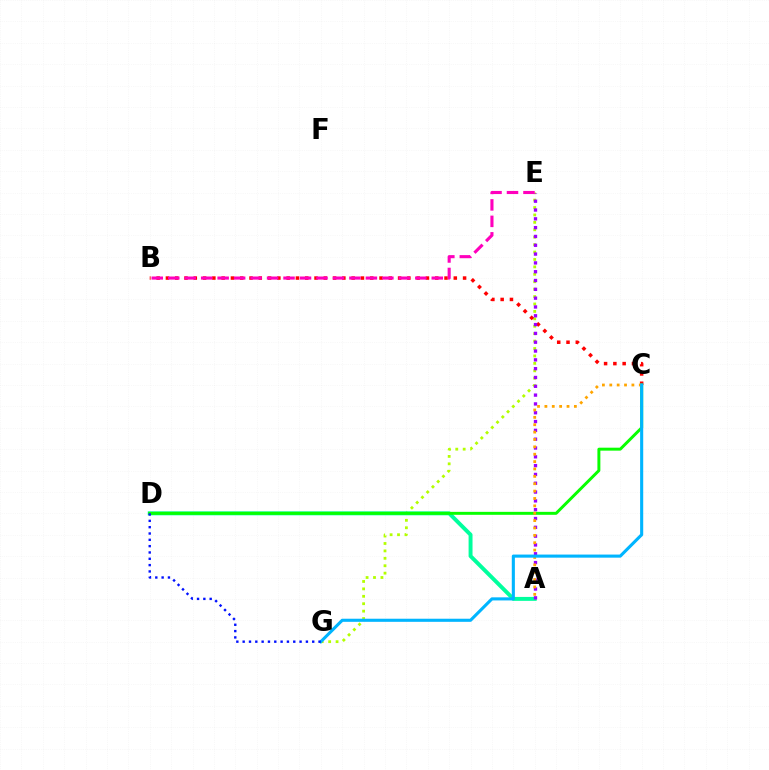{('E', 'G'): [{'color': '#b3ff00', 'line_style': 'dotted', 'thickness': 2.02}], ('B', 'C'): [{'color': '#ff0000', 'line_style': 'dotted', 'thickness': 2.52}], ('A', 'D'): [{'color': '#00ff9d', 'line_style': 'solid', 'thickness': 2.83}], ('A', 'E'): [{'color': '#9b00ff', 'line_style': 'dotted', 'thickness': 2.39}], ('C', 'D'): [{'color': '#08ff00', 'line_style': 'solid', 'thickness': 2.13}], ('A', 'C'): [{'color': '#ffa500', 'line_style': 'dotted', 'thickness': 2.0}], ('C', 'G'): [{'color': '#00b5ff', 'line_style': 'solid', 'thickness': 2.23}], ('D', 'G'): [{'color': '#0010ff', 'line_style': 'dotted', 'thickness': 1.72}], ('B', 'E'): [{'color': '#ff00bd', 'line_style': 'dashed', 'thickness': 2.24}]}